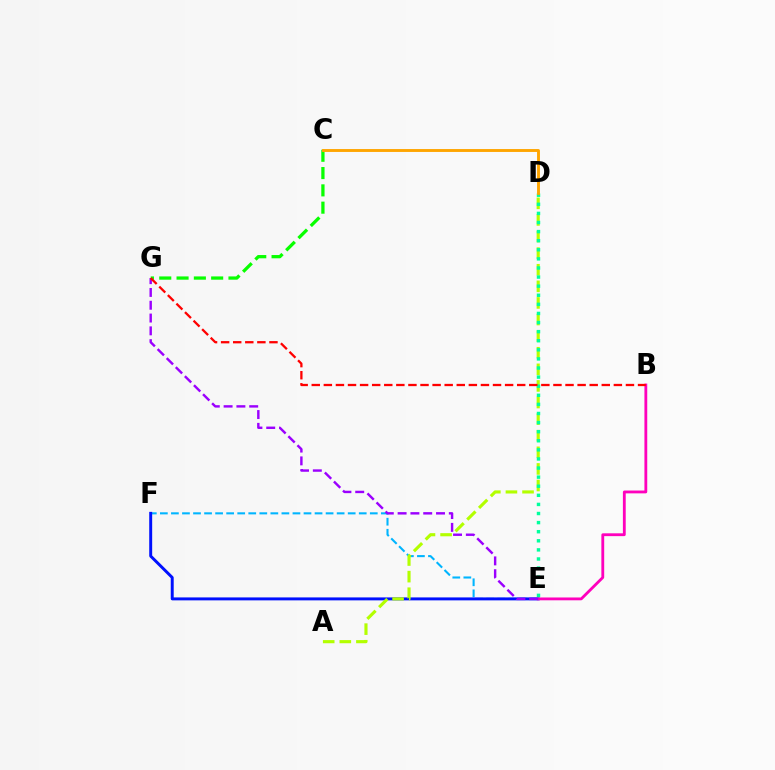{('E', 'F'): [{'color': '#00b5ff', 'line_style': 'dashed', 'thickness': 1.5}, {'color': '#0010ff', 'line_style': 'solid', 'thickness': 2.12}], ('B', 'E'): [{'color': '#ff00bd', 'line_style': 'solid', 'thickness': 2.03}], ('E', 'G'): [{'color': '#9b00ff', 'line_style': 'dashed', 'thickness': 1.74}], ('A', 'D'): [{'color': '#b3ff00', 'line_style': 'dashed', 'thickness': 2.25}], ('D', 'E'): [{'color': '#00ff9d', 'line_style': 'dotted', 'thickness': 2.47}], ('C', 'G'): [{'color': '#08ff00', 'line_style': 'dashed', 'thickness': 2.35}], ('B', 'G'): [{'color': '#ff0000', 'line_style': 'dashed', 'thickness': 1.64}], ('C', 'D'): [{'color': '#ffa500', 'line_style': 'solid', 'thickness': 2.08}]}